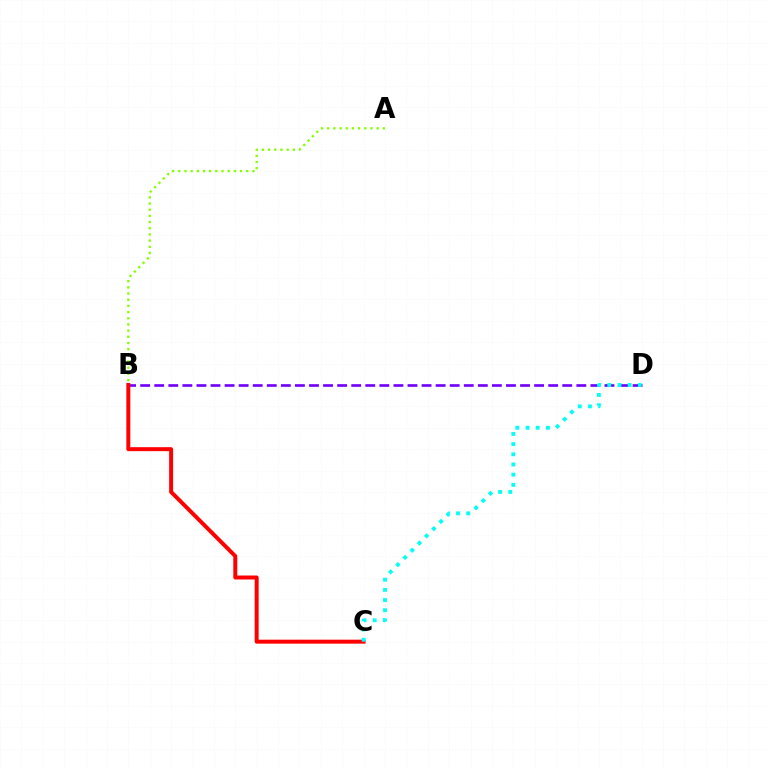{('B', 'D'): [{'color': '#7200ff', 'line_style': 'dashed', 'thickness': 1.91}], ('B', 'C'): [{'color': '#ff0000', 'line_style': 'solid', 'thickness': 2.86}], ('C', 'D'): [{'color': '#00fff6', 'line_style': 'dotted', 'thickness': 2.77}], ('A', 'B'): [{'color': '#84ff00', 'line_style': 'dotted', 'thickness': 1.68}]}